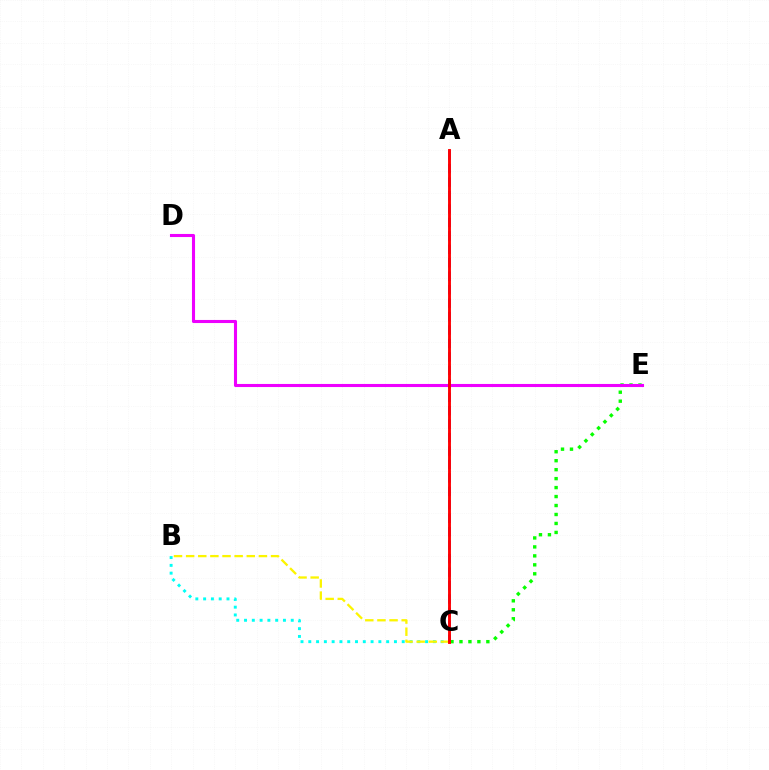{('C', 'E'): [{'color': '#08ff00', 'line_style': 'dotted', 'thickness': 2.44}], ('D', 'E'): [{'color': '#ee00ff', 'line_style': 'solid', 'thickness': 2.22}], ('B', 'C'): [{'color': '#00fff6', 'line_style': 'dotted', 'thickness': 2.12}, {'color': '#fcf500', 'line_style': 'dashed', 'thickness': 1.65}], ('A', 'C'): [{'color': '#0010ff', 'line_style': 'dashed', 'thickness': 1.83}, {'color': '#ff0000', 'line_style': 'solid', 'thickness': 2.07}]}